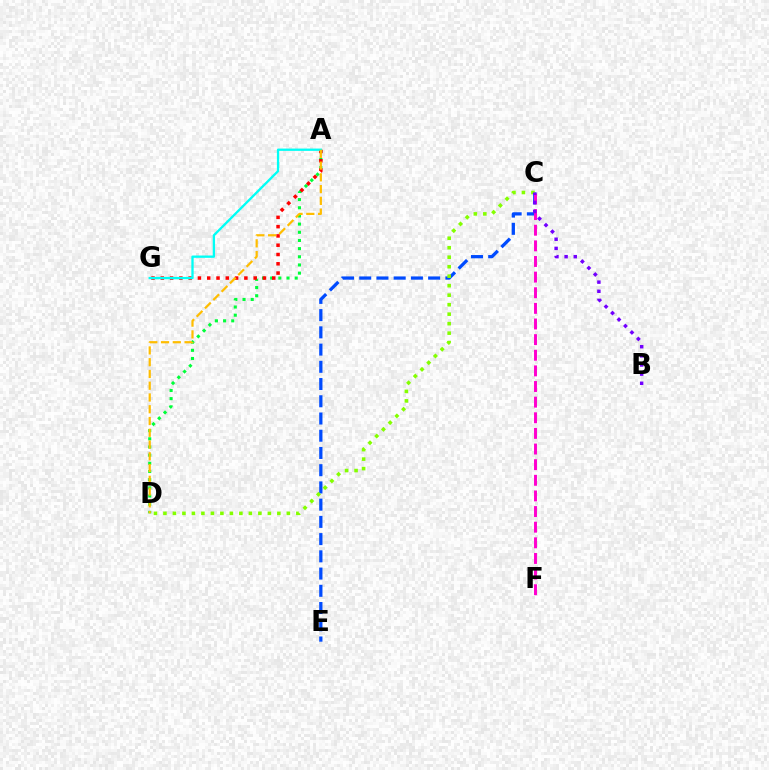{('A', 'D'): [{'color': '#00ff39', 'line_style': 'dotted', 'thickness': 2.22}, {'color': '#ffbd00', 'line_style': 'dashed', 'thickness': 1.6}], ('A', 'G'): [{'color': '#ff0000', 'line_style': 'dotted', 'thickness': 2.52}, {'color': '#00fff6', 'line_style': 'solid', 'thickness': 1.67}], ('C', 'E'): [{'color': '#004bff', 'line_style': 'dashed', 'thickness': 2.34}], ('C', 'F'): [{'color': '#ff00cf', 'line_style': 'dashed', 'thickness': 2.12}], ('C', 'D'): [{'color': '#84ff00', 'line_style': 'dotted', 'thickness': 2.58}], ('B', 'C'): [{'color': '#7200ff', 'line_style': 'dotted', 'thickness': 2.48}]}